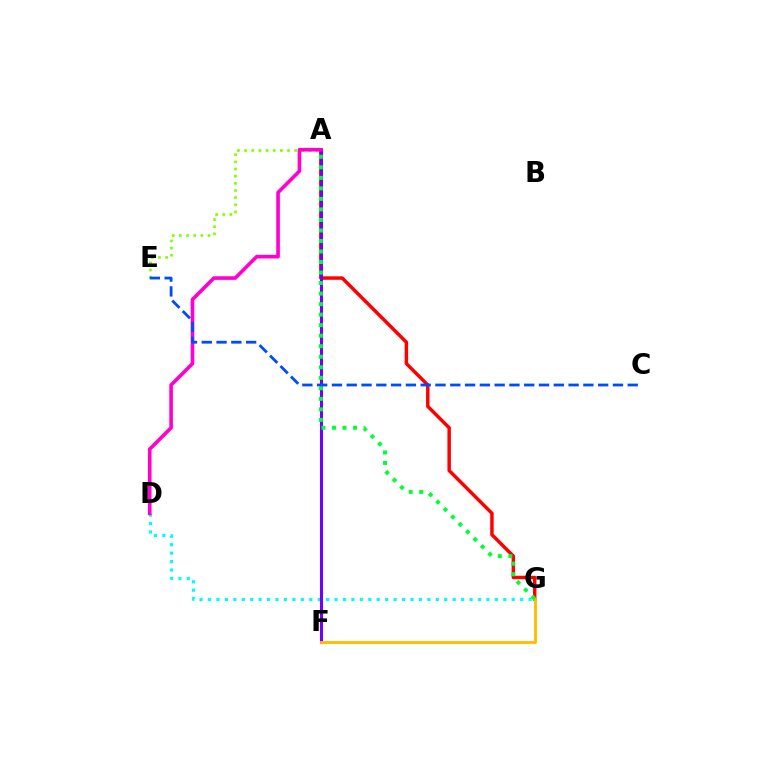{('D', 'G'): [{'color': '#00fff6', 'line_style': 'dotted', 'thickness': 2.29}], ('A', 'G'): [{'color': '#ff0000', 'line_style': 'solid', 'thickness': 2.5}, {'color': '#00ff39', 'line_style': 'dotted', 'thickness': 2.86}], ('A', 'F'): [{'color': '#7200ff', 'line_style': 'solid', 'thickness': 2.21}], ('A', 'E'): [{'color': '#84ff00', 'line_style': 'dotted', 'thickness': 1.94}], ('A', 'D'): [{'color': '#ff00cf', 'line_style': 'solid', 'thickness': 2.61}], ('C', 'E'): [{'color': '#004bff', 'line_style': 'dashed', 'thickness': 2.01}], ('F', 'G'): [{'color': '#ffbd00', 'line_style': 'solid', 'thickness': 2.08}]}